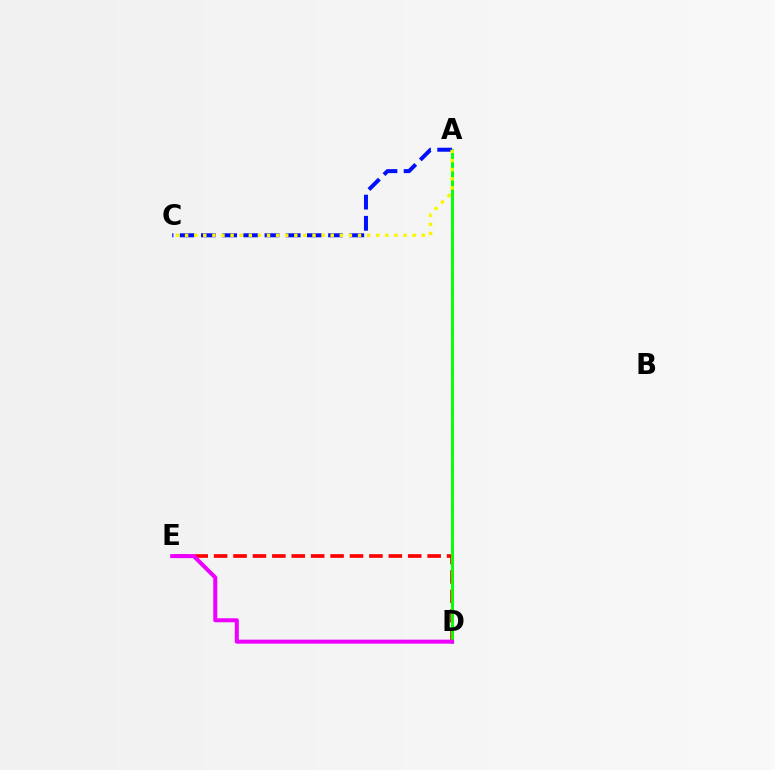{('D', 'E'): [{'color': '#ff0000', 'line_style': 'dashed', 'thickness': 2.64}, {'color': '#ee00ff', 'line_style': 'solid', 'thickness': 2.89}], ('A', 'D'): [{'color': '#00fff6', 'line_style': 'dashed', 'thickness': 1.84}, {'color': '#08ff00', 'line_style': 'solid', 'thickness': 2.09}], ('A', 'C'): [{'color': '#0010ff', 'line_style': 'dashed', 'thickness': 2.88}, {'color': '#fcf500', 'line_style': 'dotted', 'thickness': 2.47}]}